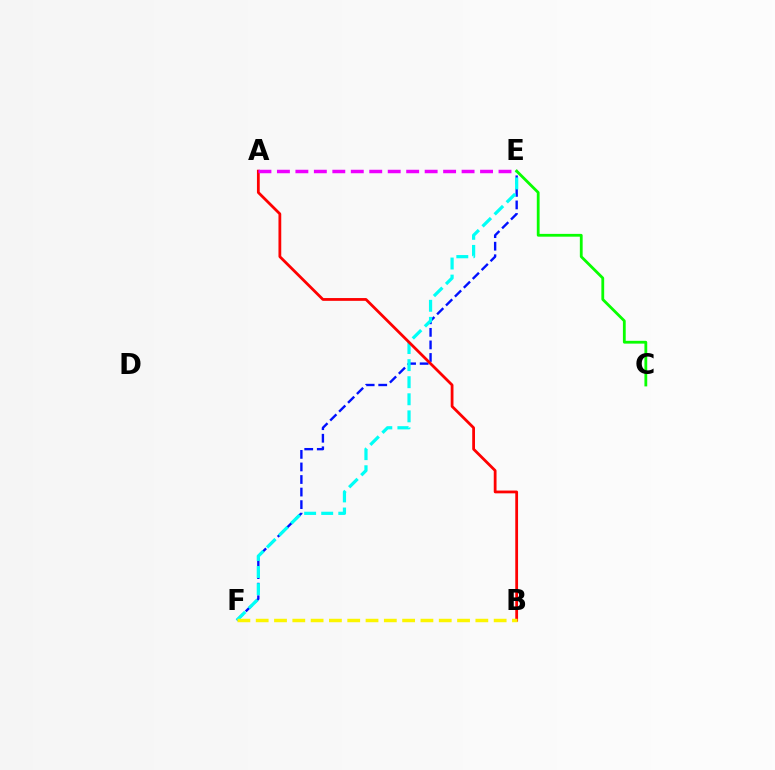{('E', 'F'): [{'color': '#0010ff', 'line_style': 'dashed', 'thickness': 1.71}, {'color': '#00fff6', 'line_style': 'dashed', 'thickness': 2.32}], ('A', 'B'): [{'color': '#ff0000', 'line_style': 'solid', 'thickness': 2.0}], ('A', 'E'): [{'color': '#ee00ff', 'line_style': 'dashed', 'thickness': 2.51}], ('B', 'F'): [{'color': '#fcf500', 'line_style': 'dashed', 'thickness': 2.49}], ('C', 'E'): [{'color': '#08ff00', 'line_style': 'solid', 'thickness': 2.01}]}